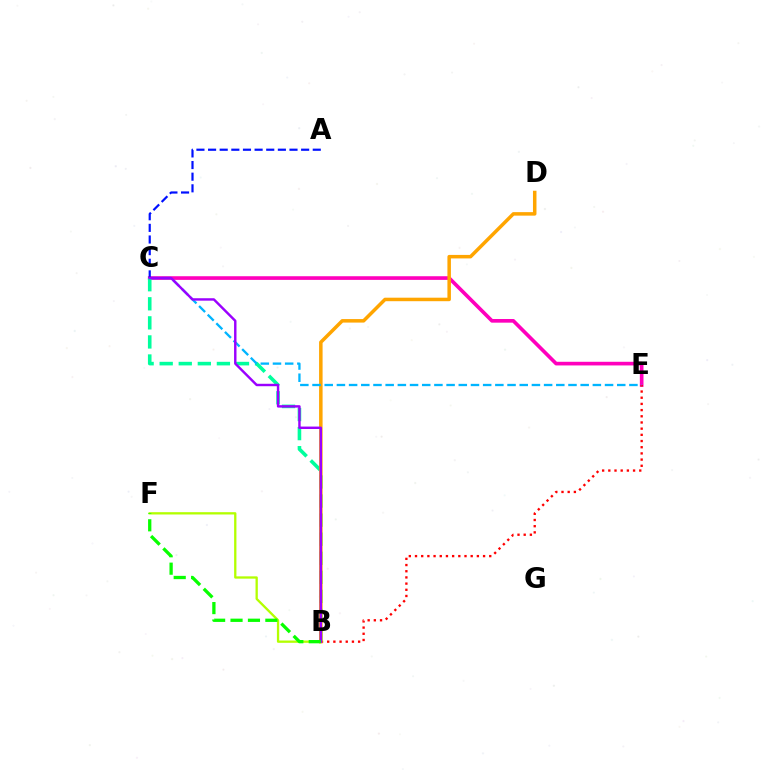{('C', 'E'): [{'color': '#ff00bd', 'line_style': 'solid', 'thickness': 2.63}, {'color': '#00b5ff', 'line_style': 'dashed', 'thickness': 1.66}], ('B', 'F'): [{'color': '#b3ff00', 'line_style': 'solid', 'thickness': 1.66}, {'color': '#08ff00', 'line_style': 'dashed', 'thickness': 2.37}], ('B', 'E'): [{'color': '#ff0000', 'line_style': 'dotted', 'thickness': 1.68}], ('B', 'C'): [{'color': '#00ff9d', 'line_style': 'dashed', 'thickness': 2.59}, {'color': '#9b00ff', 'line_style': 'solid', 'thickness': 1.75}], ('B', 'D'): [{'color': '#ffa500', 'line_style': 'solid', 'thickness': 2.52}], ('A', 'C'): [{'color': '#0010ff', 'line_style': 'dashed', 'thickness': 1.58}]}